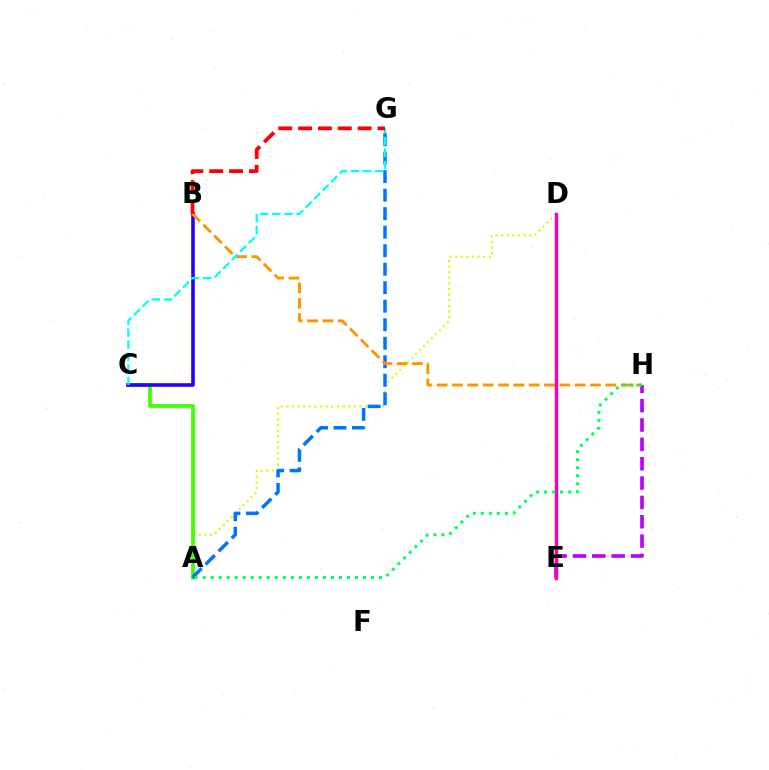{('A', 'D'): [{'color': '#d1ff00', 'line_style': 'dotted', 'thickness': 1.53}], ('A', 'C'): [{'color': '#3dff00', 'line_style': 'solid', 'thickness': 2.65}], ('B', 'C'): [{'color': '#2500ff', 'line_style': 'solid', 'thickness': 2.59}], ('E', 'H'): [{'color': '#b900ff', 'line_style': 'dashed', 'thickness': 2.63}], ('A', 'G'): [{'color': '#0074ff', 'line_style': 'dashed', 'thickness': 2.51}], ('B', 'H'): [{'color': '#ff9400', 'line_style': 'dashed', 'thickness': 2.08}], ('D', 'E'): [{'color': '#ff00ac', 'line_style': 'solid', 'thickness': 2.46}], ('C', 'G'): [{'color': '#00fff6', 'line_style': 'dashed', 'thickness': 1.64}], ('B', 'G'): [{'color': '#ff0000', 'line_style': 'dashed', 'thickness': 2.7}], ('A', 'H'): [{'color': '#00ff5c', 'line_style': 'dotted', 'thickness': 2.18}]}